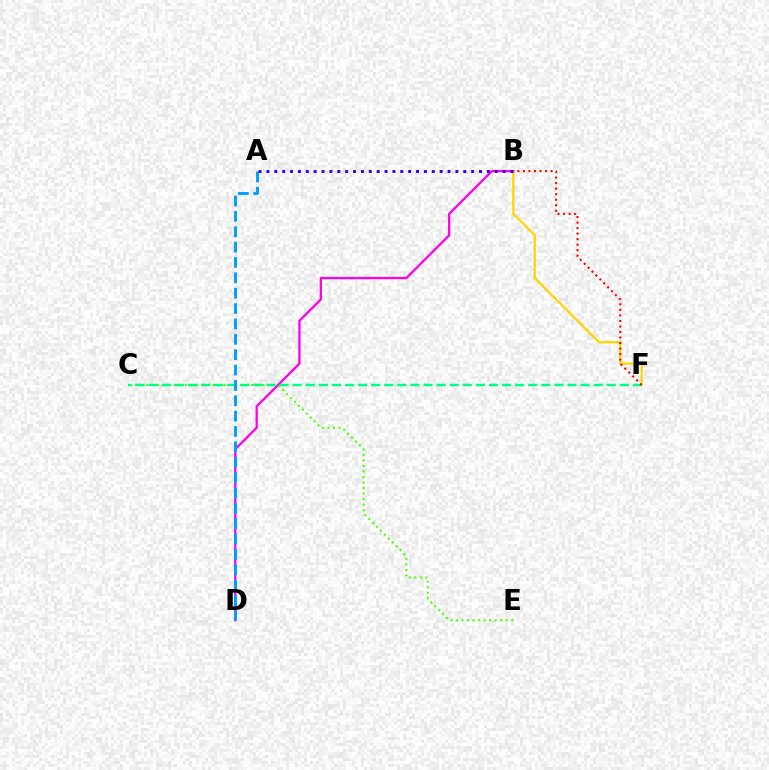{('B', 'D'): [{'color': '#ff00ed', 'line_style': 'solid', 'thickness': 1.65}], ('C', 'E'): [{'color': '#4fff00', 'line_style': 'dotted', 'thickness': 1.5}], ('B', 'F'): [{'color': '#ffd500', 'line_style': 'solid', 'thickness': 1.61}, {'color': '#ff0000', 'line_style': 'dotted', 'thickness': 1.5}], ('C', 'F'): [{'color': '#00ff86', 'line_style': 'dashed', 'thickness': 1.78}], ('A', 'D'): [{'color': '#009eff', 'line_style': 'dashed', 'thickness': 2.09}], ('A', 'B'): [{'color': '#3700ff', 'line_style': 'dotted', 'thickness': 2.14}]}